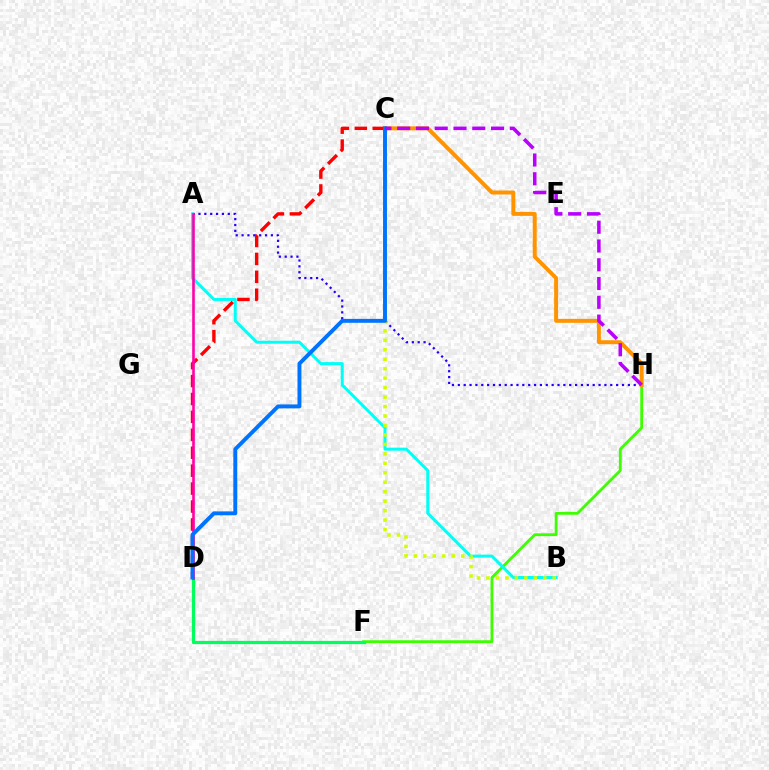{('F', 'H'): [{'color': '#3dff00', 'line_style': 'solid', 'thickness': 2.01}], ('A', 'H'): [{'color': '#2500ff', 'line_style': 'dotted', 'thickness': 1.59}], ('A', 'B'): [{'color': '#00fff6', 'line_style': 'solid', 'thickness': 2.16}], ('C', 'D'): [{'color': '#ff0000', 'line_style': 'dashed', 'thickness': 2.43}, {'color': '#0074ff', 'line_style': 'solid', 'thickness': 2.82}], ('D', 'F'): [{'color': '#00ff5c', 'line_style': 'solid', 'thickness': 2.33}], ('A', 'D'): [{'color': '#ff00ac', 'line_style': 'solid', 'thickness': 1.88}], ('C', 'H'): [{'color': '#ff9400', 'line_style': 'solid', 'thickness': 2.85}, {'color': '#b900ff', 'line_style': 'dashed', 'thickness': 2.55}], ('B', 'C'): [{'color': '#d1ff00', 'line_style': 'dotted', 'thickness': 2.57}]}